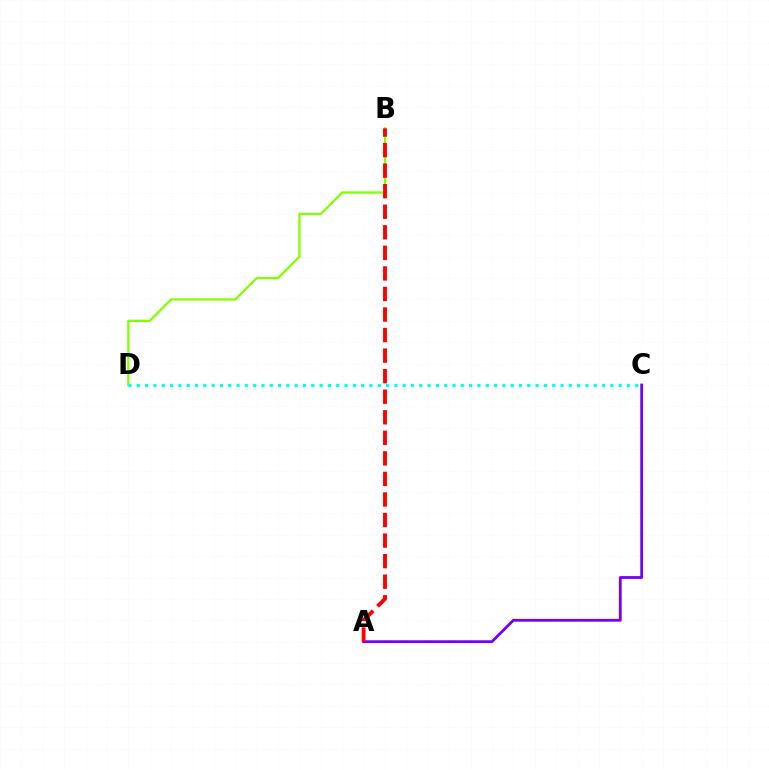{('A', 'C'): [{'color': '#7200ff', 'line_style': 'solid', 'thickness': 2.01}], ('B', 'D'): [{'color': '#84ff00', 'line_style': 'solid', 'thickness': 1.65}], ('A', 'B'): [{'color': '#ff0000', 'line_style': 'dashed', 'thickness': 2.79}], ('C', 'D'): [{'color': '#00fff6', 'line_style': 'dotted', 'thickness': 2.26}]}